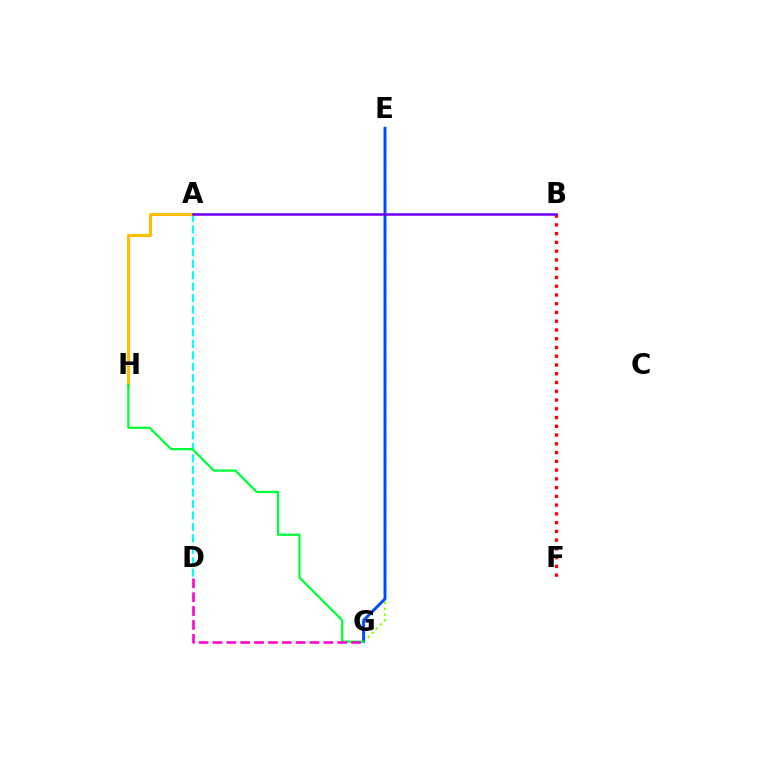{('E', 'G'): [{'color': '#84ff00', 'line_style': 'dotted', 'thickness': 1.58}, {'color': '#004bff', 'line_style': 'solid', 'thickness': 2.11}], ('B', 'F'): [{'color': '#ff0000', 'line_style': 'dotted', 'thickness': 2.38}], ('A', 'D'): [{'color': '#00fff6', 'line_style': 'dashed', 'thickness': 1.55}], ('A', 'H'): [{'color': '#ffbd00', 'line_style': 'solid', 'thickness': 2.18}], ('A', 'B'): [{'color': '#7200ff', 'line_style': 'solid', 'thickness': 1.82}], ('G', 'H'): [{'color': '#00ff39', 'line_style': 'solid', 'thickness': 1.63}], ('D', 'G'): [{'color': '#ff00cf', 'line_style': 'dashed', 'thickness': 1.88}]}